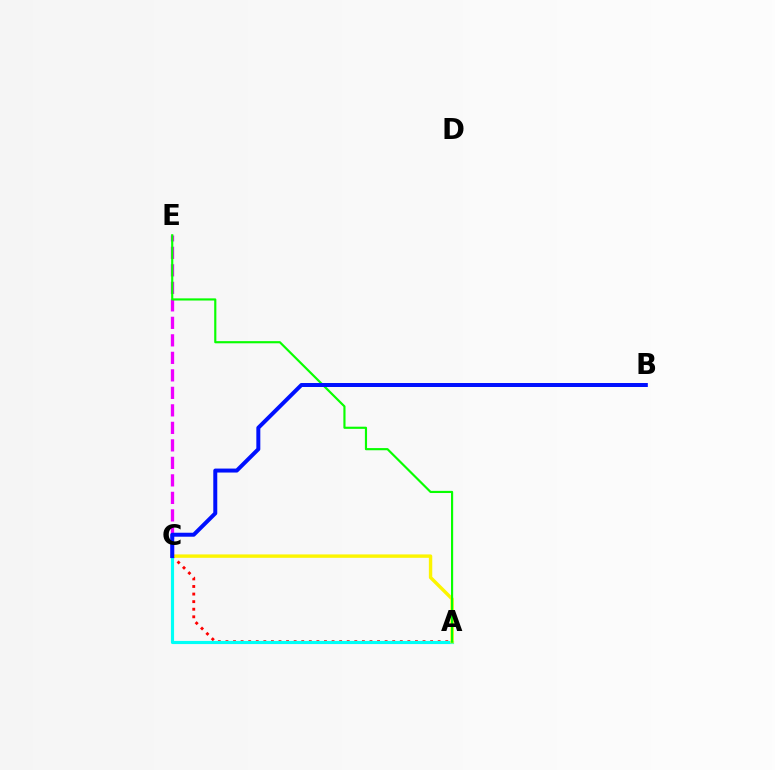{('A', 'C'): [{'color': '#ff0000', 'line_style': 'dotted', 'thickness': 2.06}, {'color': '#00fff6', 'line_style': 'solid', 'thickness': 2.26}, {'color': '#fcf500', 'line_style': 'solid', 'thickness': 2.45}], ('C', 'E'): [{'color': '#ee00ff', 'line_style': 'dashed', 'thickness': 2.38}], ('A', 'E'): [{'color': '#08ff00', 'line_style': 'solid', 'thickness': 1.55}], ('B', 'C'): [{'color': '#0010ff', 'line_style': 'solid', 'thickness': 2.86}]}